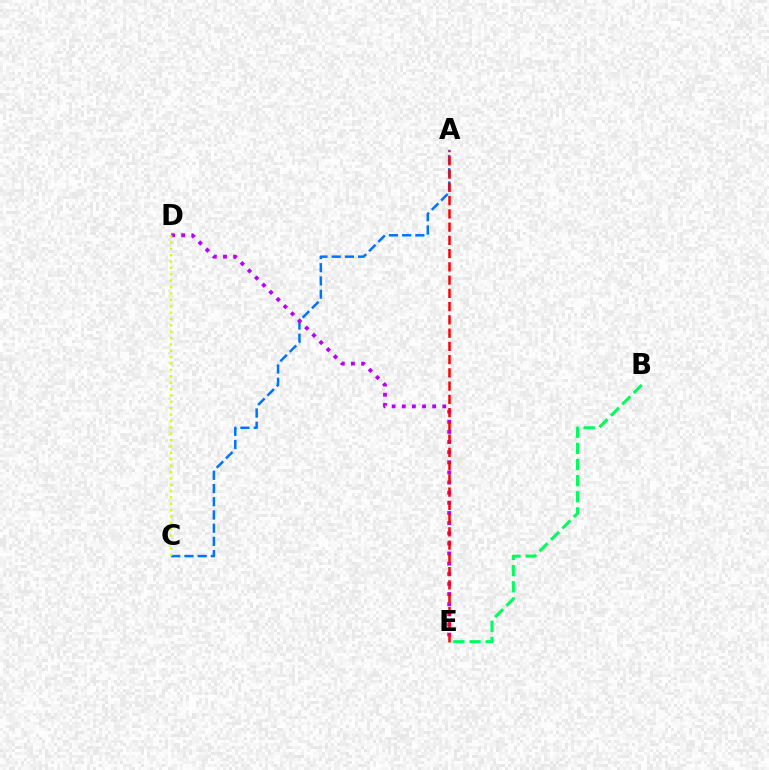{('B', 'E'): [{'color': '#00ff5c', 'line_style': 'dashed', 'thickness': 2.19}], ('A', 'C'): [{'color': '#0074ff', 'line_style': 'dashed', 'thickness': 1.8}], ('D', 'E'): [{'color': '#b900ff', 'line_style': 'dotted', 'thickness': 2.75}], ('A', 'E'): [{'color': '#ff0000', 'line_style': 'dashed', 'thickness': 1.8}], ('C', 'D'): [{'color': '#d1ff00', 'line_style': 'dotted', 'thickness': 1.73}]}